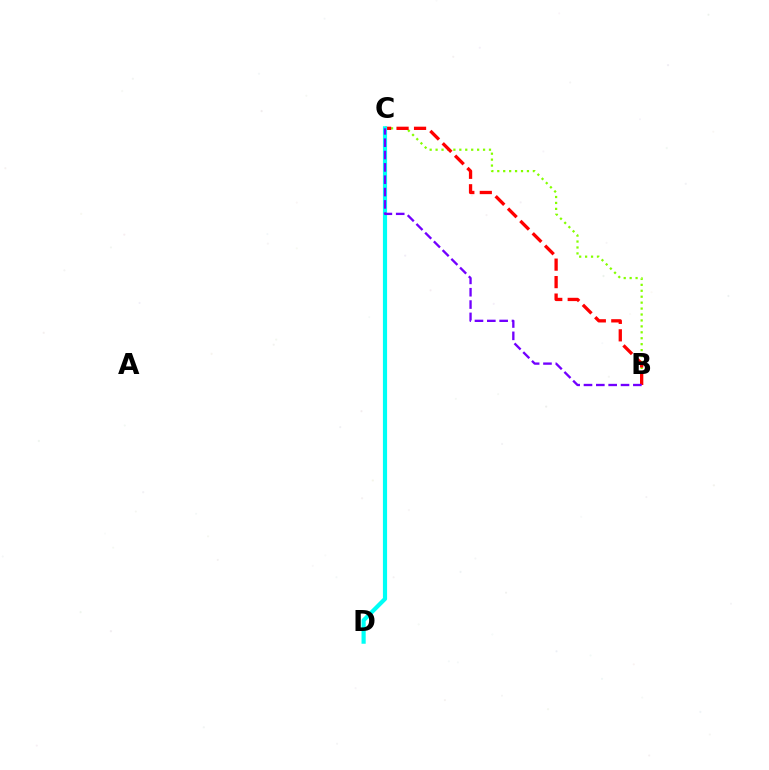{('B', 'C'): [{'color': '#84ff00', 'line_style': 'dotted', 'thickness': 1.61}, {'color': '#ff0000', 'line_style': 'dashed', 'thickness': 2.37}, {'color': '#7200ff', 'line_style': 'dashed', 'thickness': 1.68}], ('C', 'D'): [{'color': '#00fff6', 'line_style': 'solid', 'thickness': 3.0}]}